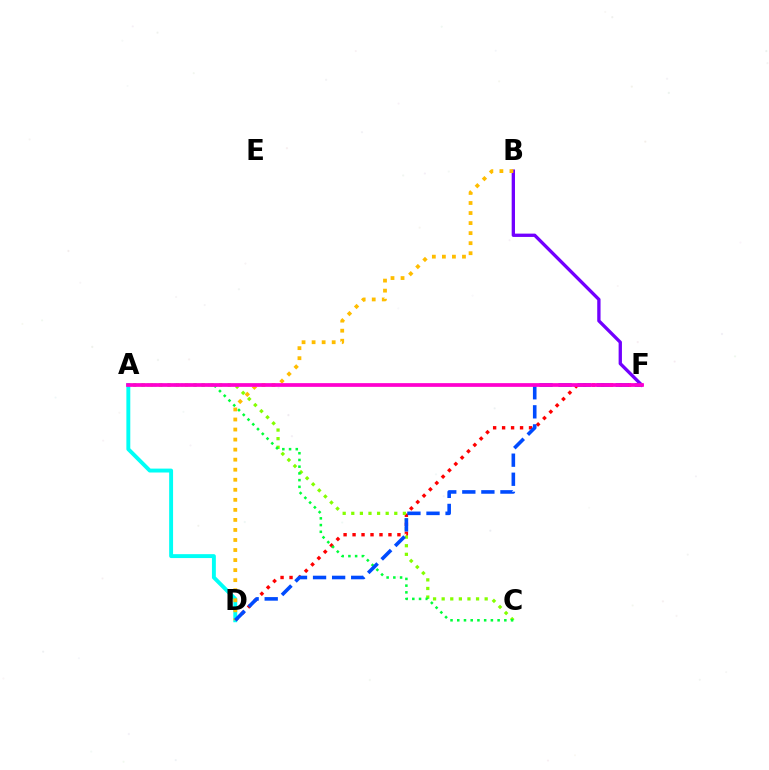{('D', 'F'): [{'color': '#ff0000', 'line_style': 'dotted', 'thickness': 2.44}, {'color': '#004bff', 'line_style': 'dashed', 'thickness': 2.59}], ('A', 'C'): [{'color': '#84ff00', 'line_style': 'dotted', 'thickness': 2.34}, {'color': '#00ff39', 'line_style': 'dotted', 'thickness': 1.83}], ('B', 'F'): [{'color': '#7200ff', 'line_style': 'solid', 'thickness': 2.39}], ('A', 'D'): [{'color': '#00fff6', 'line_style': 'solid', 'thickness': 2.81}], ('B', 'D'): [{'color': '#ffbd00', 'line_style': 'dotted', 'thickness': 2.73}], ('A', 'F'): [{'color': '#ff00cf', 'line_style': 'solid', 'thickness': 2.68}]}